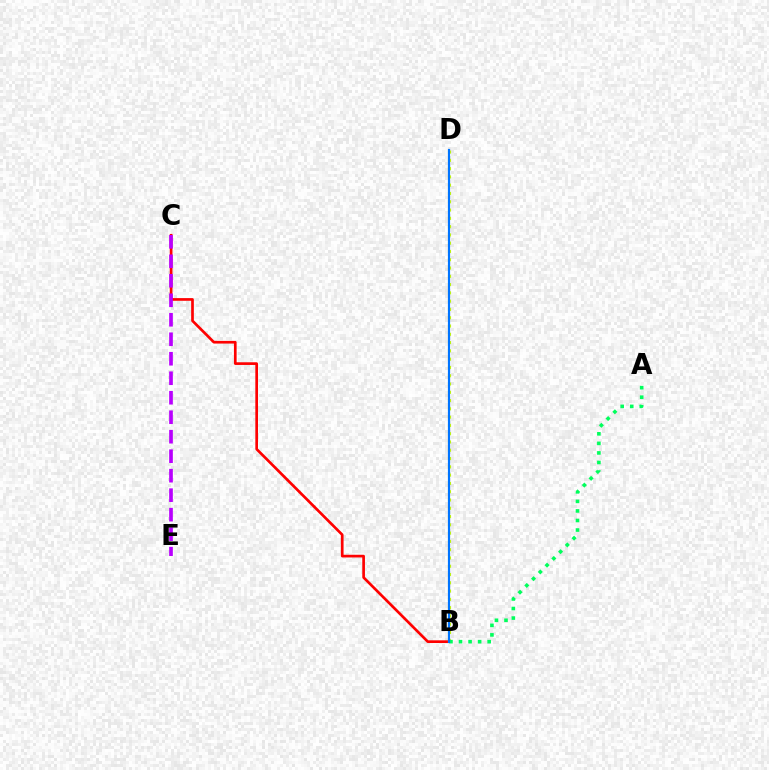{('B', 'C'): [{'color': '#ff0000', 'line_style': 'solid', 'thickness': 1.93}], ('B', 'D'): [{'color': '#d1ff00', 'line_style': 'dotted', 'thickness': 2.25}, {'color': '#0074ff', 'line_style': 'solid', 'thickness': 1.58}], ('A', 'B'): [{'color': '#00ff5c', 'line_style': 'dotted', 'thickness': 2.6}], ('C', 'E'): [{'color': '#b900ff', 'line_style': 'dashed', 'thickness': 2.65}]}